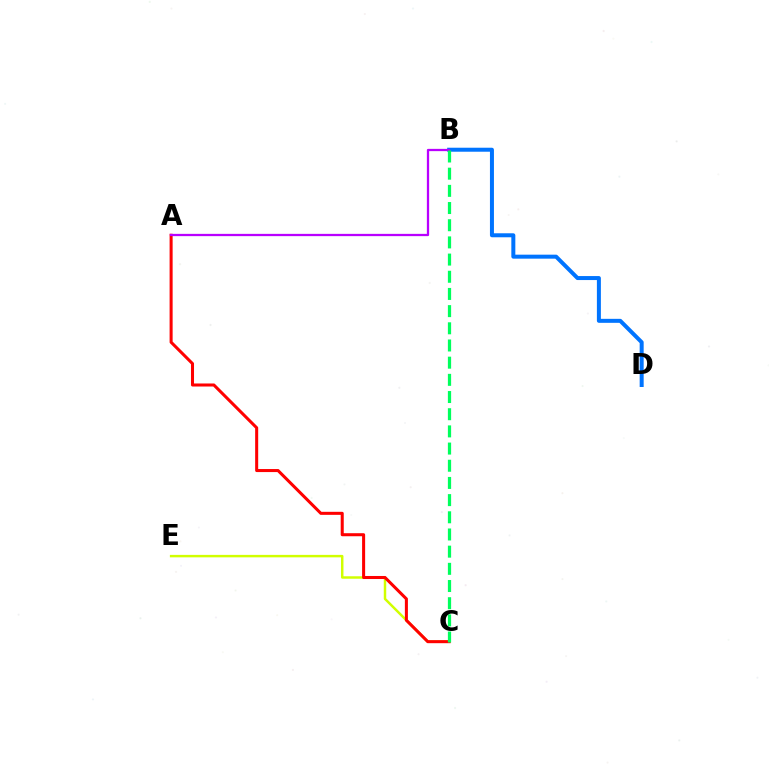{('C', 'E'): [{'color': '#d1ff00', 'line_style': 'solid', 'thickness': 1.78}], ('B', 'D'): [{'color': '#0074ff', 'line_style': 'solid', 'thickness': 2.88}], ('A', 'C'): [{'color': '#ff0000', 'line_style': 'solid', 'thickness': 2.19}], ('A', 'B'): [{'color': '#b900ff', 'line_style': 'solid', 'thickness': 1.64}], ('B', 'C'): [{'color': '#00ff5c', 'line_style': 'dashed', 'thickness': 2.33}]}